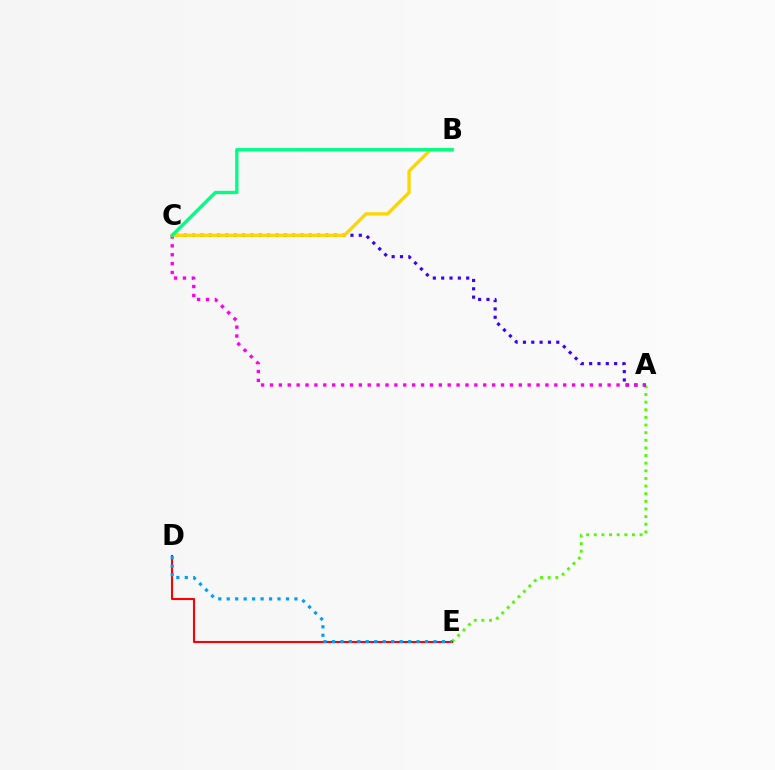{('A', 'E'): [{'color': '#4fff00', 'line_style': 'dotted', 'thickness': 2.07}], ('A', 'C'): [{'color': '#3700ff', 'line_style': 'dotted', 'thickness': 2.26}, {'color': '#ff00ed', 'line_style': 'dotted', 'thickness': 2.41}], ('D', 'E'): [{'color': '#ff0000', 'line_style': 'solid', 'thickness': 1.51}, {'color': '#009eff', 'line_style': 'dotted', 'thickness': 2.3}], ('B', 'C'): [{'color': '#ffd500', 'line_style': 'solid', 'thickness': 2.37}, {'color': '#00ff86', 'line_style': 'solid', 'thickness': 2.39}]}